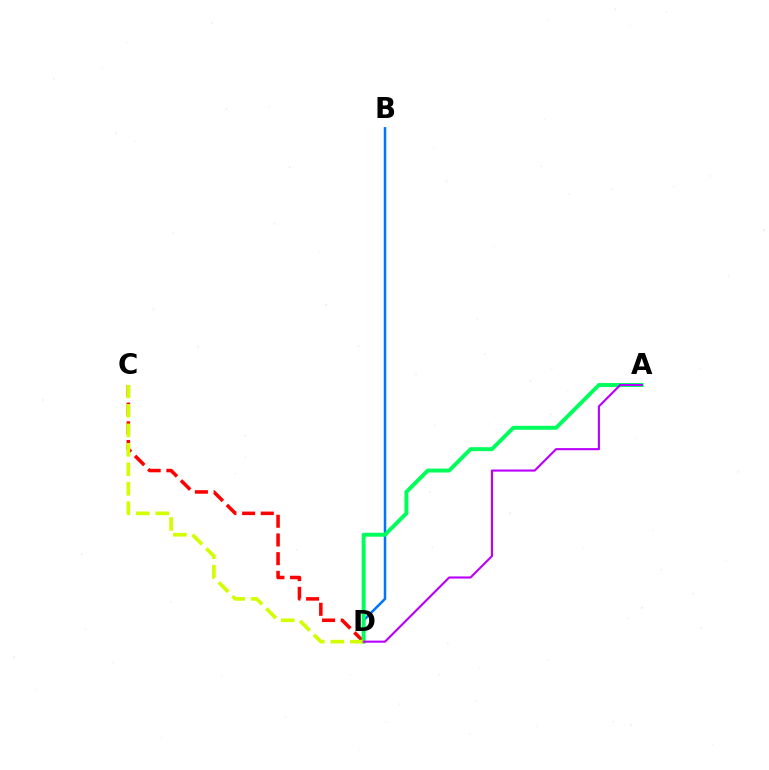{('C', 'D'): [{'color': '#ff0000', 'line_style': 'dashed', 'thickness': 2.54}, {'color': '#d1ff00', 'line_style': 'dashed', 'thickness': 2.65}], ('B', 'D'): [{'color': '#0074ff', 'line_style': 'solid', 'thickness': 1.81}], ('A', 'D'): [{'color': '#00ff5c', 'line_style': 'solid', 'thickness': 2.84}, {'color': '#b900ff', 'line_style': 'solid', 'thickness': 1.52}]}